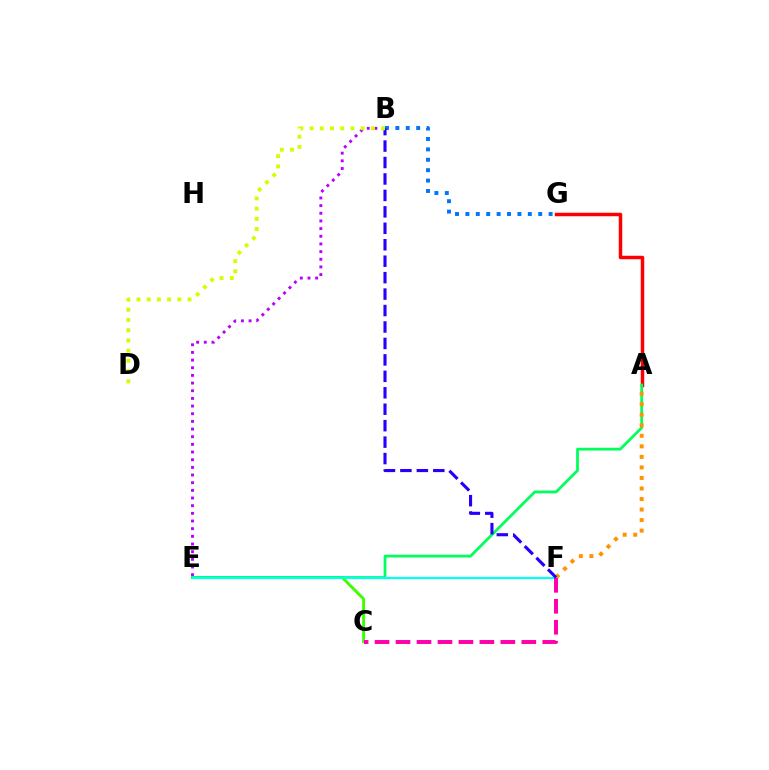{('A', 'G'): [{'color': '#ff0000', 'line_style': 'solid', 'thickness': 2.5}], ('B', 'E'): [{'color': '#b900ff', 'line_style': 'dotted', 'thickness': 2.08}], ('C', 'E'): [{'color': '#3dff00', 'line_style': 'solid', 'thickness': 2.1}], ('A', 'E'): [{'color': '#00ff5c', 'line_style': 'solid', 'thickness': 1.99}], ('B', 'G'): [{'color': '#0074ff', 'line_style': 'dotted', 'thickness': 2.83}], ('E', 'F'): [{'color': '#00fff6', 'line_style': 'solid', 'thickness': 1.58}], ('A', 'F'): [{'color': '#ff9400', 'line_style': 'dotted', 'thickness': 2.86}], ('C', 'F'): [{'color': '#ff00ac', 'line_style': 'dashed', 'thickness': 2.85}], ('B', 'F'): [{'color': '#2500ff', 'line_style': 'dashed', 'thickness': 2.23}], ('B', 'D'): [{'color': '#d1ff00', 'line_style': 'dotted', 'thickness': 2.78}]}